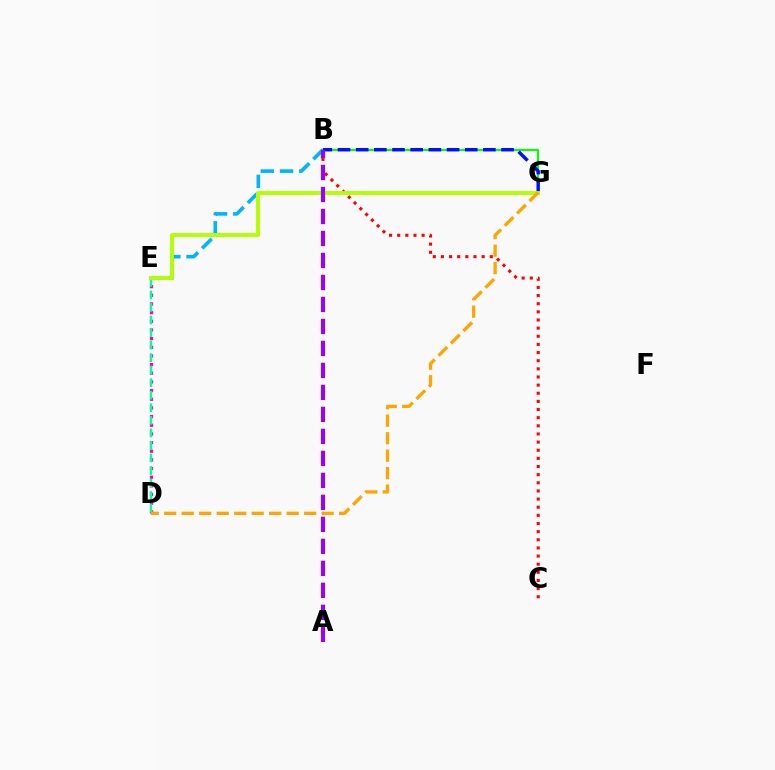{('B', 'G'): [{'color': '#08ff00', 'line_style': 'solid', 'thickness': 1.55}, {'color': '#0010ff', 'line_style': 'dashed', 'thickness': 2.47}], ('D', 'E'): [{'color': '#ff00bd', 'line_style': 'dotted', 'thickness': 2.35}, {'color': '#00ff9d', 'line_style': 'dashed', 'thickness': 1.7}], ('B', 'C'): [{'color': '#ff0000', 'line_style': 'dotted', 'thickness': 2.21}], ('B', 'E'): [{'color': '#00b5ff', 'line_style': 'dashed', 'thickness': 2.61}], ('E', 'G'): [{'color': '#b3ff00', 'line_style': 'solid', 'thickness': 2.81}], ('A', 'B'): [{'color': '#9b00ff', 'line_style': 'dashed', 'thickness': 2.99}], ('D', 'G'): [{'color': '#ffa500', 'line_style': 'dashed', 'thickness': 2.38}]}